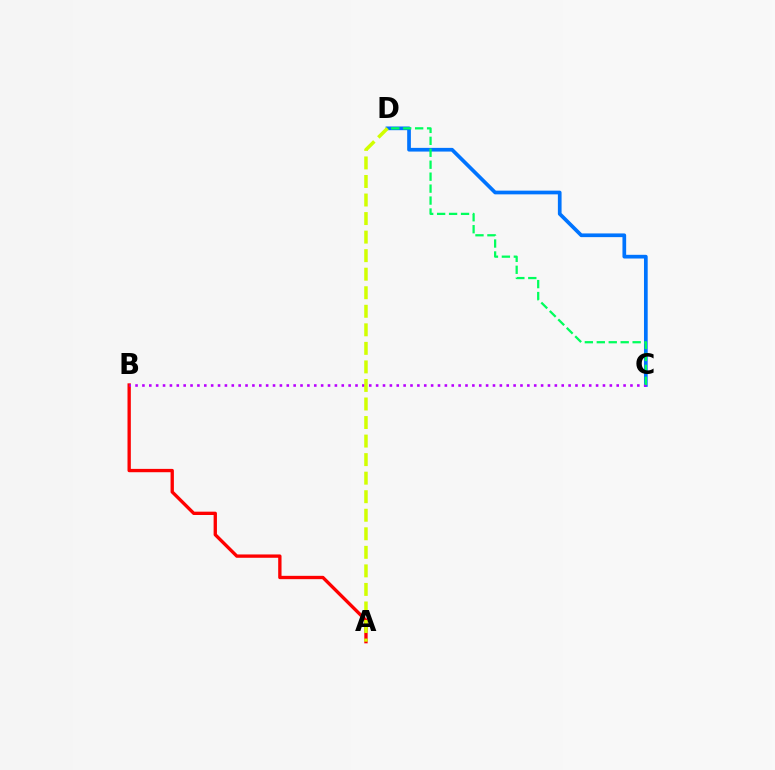{('C', 'D'): [{'color': '#0074ff', 'line_style': 'solid', 'thickness': 2.66}, {'color': '#00ff5c', 'line_style': 'dashed', 'thickness': 1.62}], ('A', 'B'): [{'color': '#ff0000', 'line_style': 'solid', 'thickness': 2.4}], ('B', 'C'): [{'color': '#b900ff', 'line_style': 'dotted', 'thickness': 1.87}], ('A', 'D'): [{'color': '#d1ff00', 'line_style': 'dashed', 'thickness': 2.52}]}